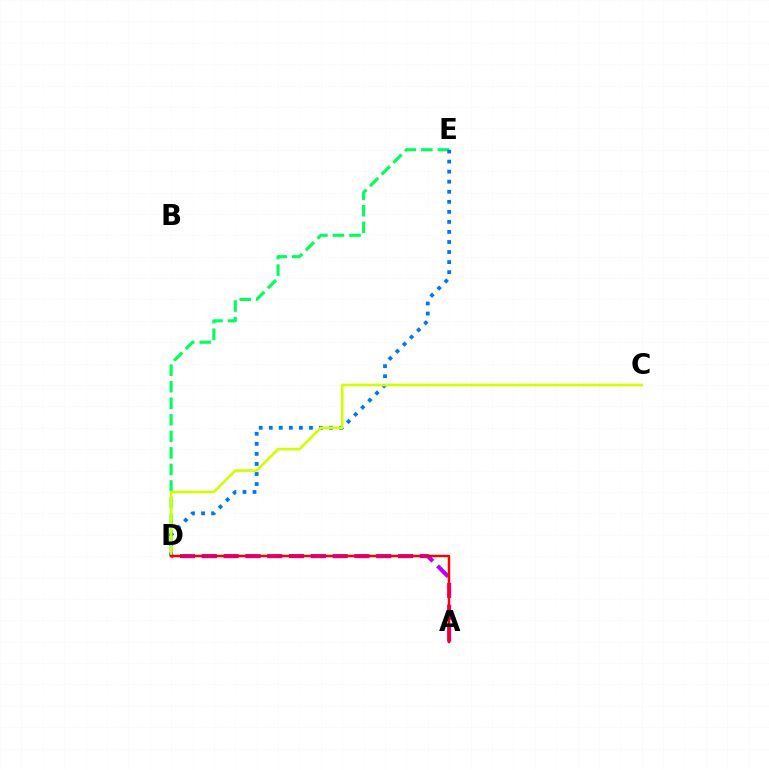{('D', 'E'): [{'color': '#00ff5c', 'line_style': 'dashed', 'thickness': 2.25}, {'color': '#0074ff', 'line_style': 'dotted', 'thickness': 2.73}], ('A', 'D'): [{'color': '#b900ff', 'line_style': 'dashed', 'thickness': 2.96}, {'color': '#ff0000', 'line_style': 'solid', 'thickness': 1.76}], ('C', 'D'): [{'color': '#d1ff00', 'line_style': 'solid', 'thickness': 1.9}]}